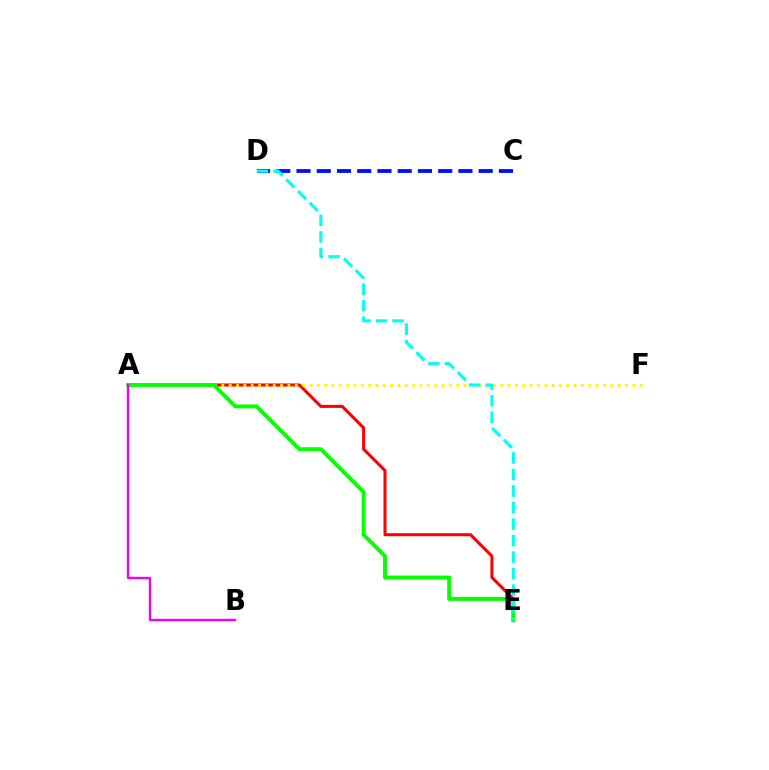{('A', 'E'): [{'color': '#ff0000', 'line_style': 'solid', 'thickness': 2.19}, {'color': '#08ff00', 'line_style': 'solid', 'thickness': 2.84}], ('A', 'F'): [{'color': '#fcf500', 'line_style': 'dotted', 'thickness': 1.99}], ('C', 'D'): [{'color': '#0010ff', 'line_style': 'dashed', 'thickness': 2.75}], ('D', 'E'): [{'color': '#00fff6', 'line_style': 'dashed', 'thickness': 2.24}], ('A', 'B'): [{'color': '#ee00ff', 'line_style': 'solid', 'thickness': 1.71}]}